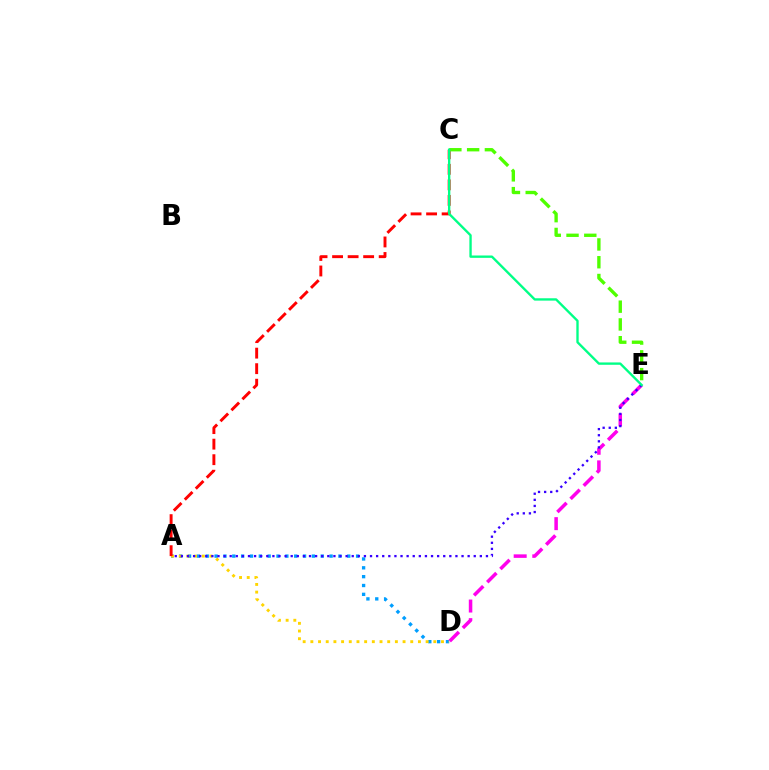{('A', 'D'): [{'color': '#009eff', 'line_style': 'dotted', 'thickness': 2.4}, {'color': '#ffd500', 'line_style': 'dotted', 'thickness': 2.09}], ('D', 'E'): [{'color': '#ff00ed', 'line_style': 'dashed', 'thickness': 2.53}], ('A', 'C'): [{'color': '#ff0000', 'line_style': 'dashed', 'thickness': 2.11}], ('A', 'E'): [{'color': '#3700ff', 'line_style': 'dotted', 'thickness': 1.66}], ('C', 'E'): [{'color': '#4fff00', 'line_style': 'dashed', 'thickness': 2.41}, {'color': '#00ff86', 'line_style': 'solid', 'thickness': 1.7}]}